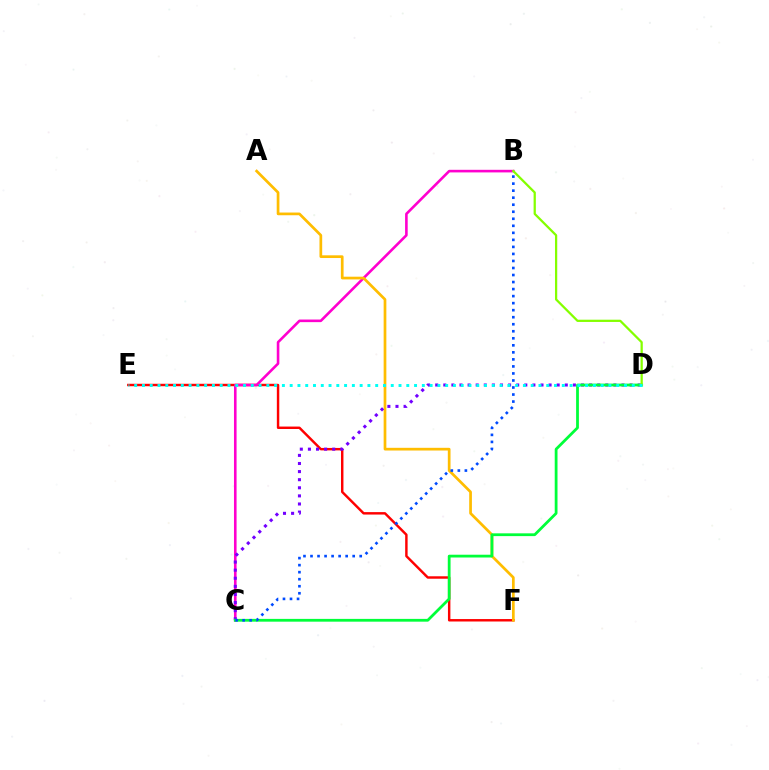{('E', 'F'): [{'color': '#ff0000', 'line_style': 'solid', 'thickness': 1.76}], ('B', 'C'): [{'color': '#ff00cf', 'line_style': 'solid', 'thickness': 1.87}, {'color': '#004bff', 'line_style': 'dotted', 'thickness': 1.91}], ('A', 'F'): [{'color': '#ffbd00', 'line_style': 'solid', 'thickness': 1.95}], ('C', 'D'): [{'color': '#7200ff', 'line_style': 'dotted', 'thickness': 2.2}, {'color': '#00ff39', 'line_style': 'solid', 'thickness': 2.0}], ('B', 'D'): [{'color': '#84ff00', 'line_style': 'solid', 'thickness': 1.62}], ('D', 'E'): [{'color': '#00fff6', 'line_style': 'dotted', 'thickness': 2.11}]}